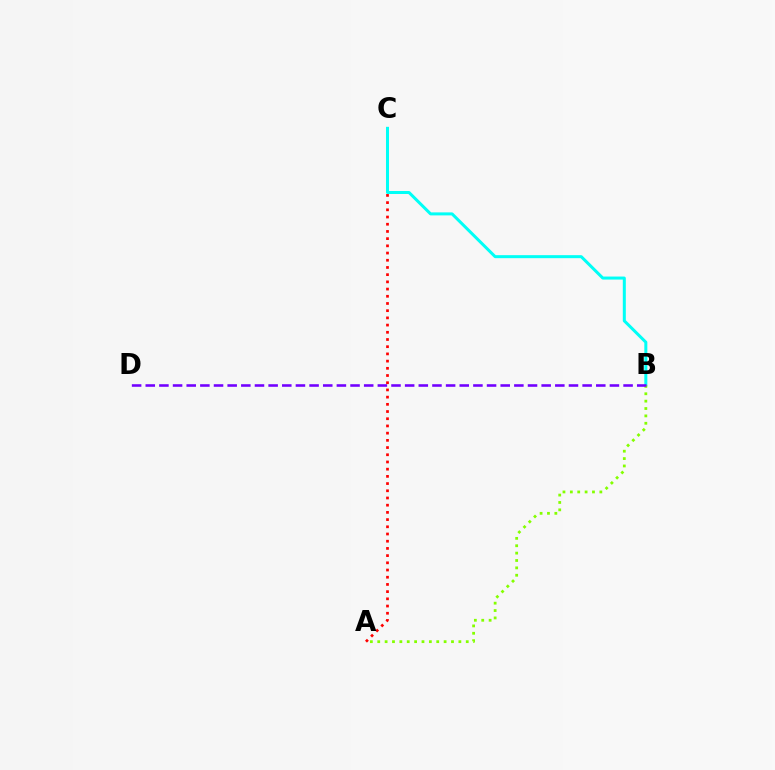{('A', 'C'): [{'color': '#ff0000', 'line_style': 'dotted', 'thickness': 1.96}], ('B', 'C'): [{'color': '#00fff6', 'line_style': 'solid', 'thickness': 2.17}], ('A', 'B'): [{'color': '#84ff00', 'line_style': 'dotted', 'thickness': 2.0}], ('B', 'D'): [{'color': '#7200ff', 'line_style': 'dashed', 'thickness': 1.85}]}